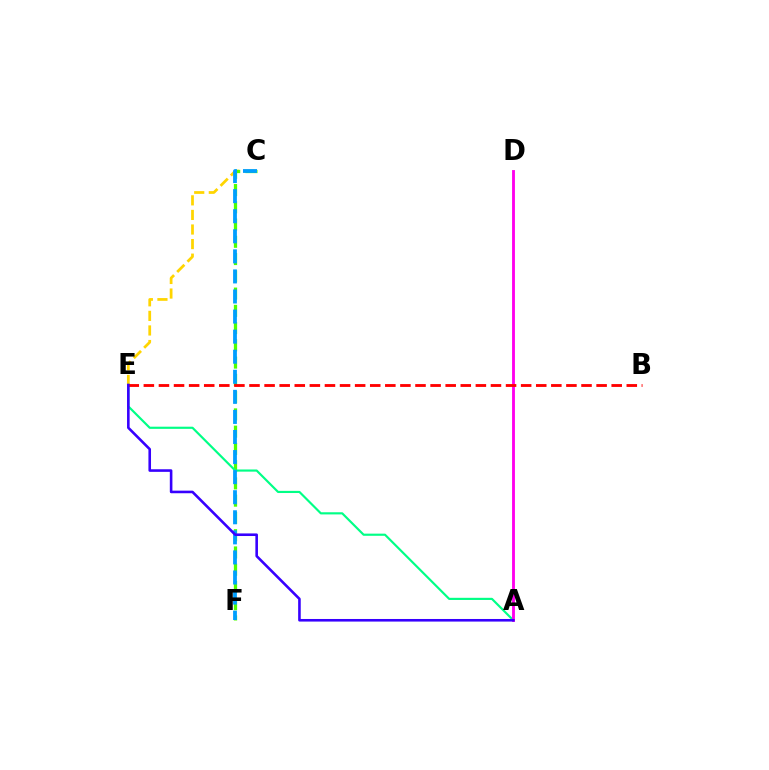{('C', 'E'): [{'color': '#ffd500', 'line_style': 'dashed', 'thickness': 1.98}], ('C', 'F'): [{'color': '#4fff00', 'line_style': 'dashed', 'thickness': 2.34}, {'color': '#009eff', 'line_style': 'dashed', 'thickness': 2.73}], ('A', 'E'): [{'color': '#00ff86', 'line_style': 'solid', 'thickness': 1.56}, {'color': '#3700ff', 'line_style': 'solid', 'thickness': 1.87}], ('A', 'D'): [{'color': '#ff00ed', 'line_style': 'solid', 'thickness': 2.05}], ('B', 'E'): [{'color': '#ff0000', 'line_style': 'dashed', 'thickness': 2.05}]}